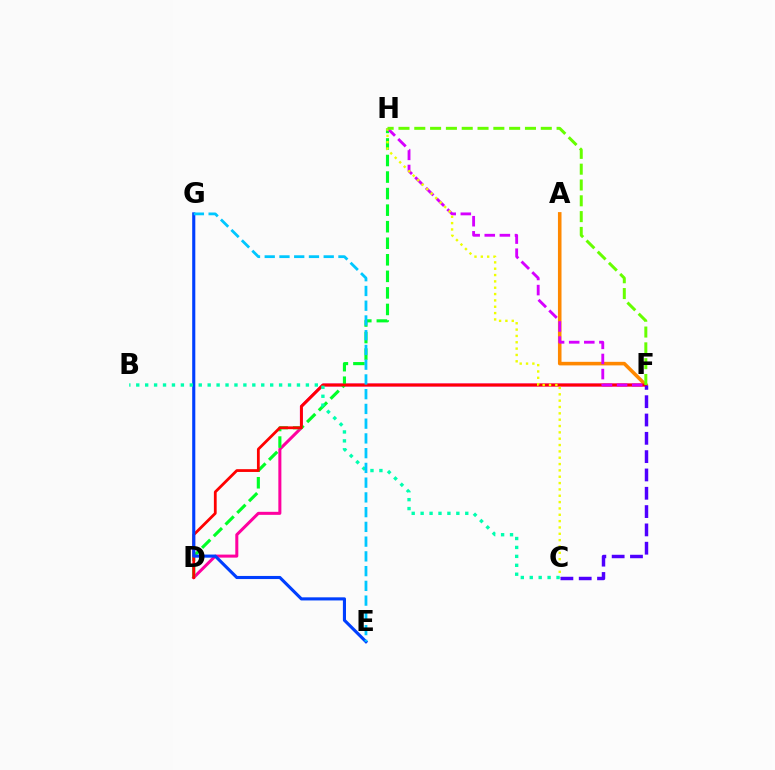{('D', 'F'): [{'color': '#ff00a0', 'line_style': 'solid', 'thickness': 2.18}, {'color': '#ff0000', 'line_style': 'solid', 'thickness': 2.0}], ('A', 'F'): [{'color': '#ff8800', 'line_style': 'solid', 'thickness': 2.57}], ('D', 'H'): [{'color': '#00ff27', 'line_style': 'dashed', 'thickness': 2.25}], ('F', 'H'): [{'color': '#d600ff', 'line_style': 'dashed', 'thickness': 2.05}, {'color': '#66ff00', 'line_style': 'dashed', 'thickness': 2.15}], ('C', 'H'): [{'color': '#eeff00', 'line_style': 'dotted', 'thickness': 1.72}], ('C', 'F'): [{'color': '#4f00ff', 'line_style': 'dashed', 'thickness': 2.49}], ('E', 'G'): [{'color': '#003fff', 'line_style': 'solid', 'thickness': 2.24}, {'color': '#00c7ff', 'line_style': 'dashed', 'thickness': 2.0}], ('B', 'C'): [{'color': '#00ffaf', 'line_style': 'dotted', 'thickness': 2.43}]}